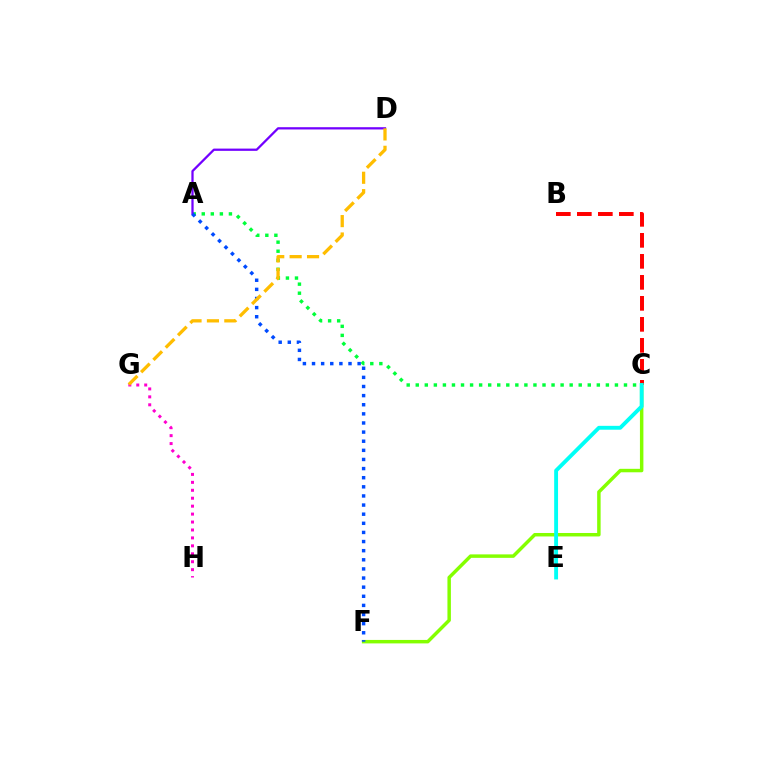{('B', 'C'): [{'color': '#ff0000', 'line_style': 'dashed', 'thickness': 2.85}], ('A', 'C'): [{'color': '#00ff39', 'line_style': 'dotted', 'thickness': 2.46}], ('C', 'F'): [{'color': '#84ff00', 'line_style': 'solid', 'thickness': 2.49}], ('A', 'D'): [{'color': '#7200ff', 'line_style': 'solid', 'thickness': 1.63}], ('C', 'E'): [{'color': '#00fff6', 'line_style': 'solid', 'thickness': 2.79}], ('A', 'F'): [{'color': '#004bff', 'line_style': 'dotted', 'thickness': 2.48}], ('G', 'H'): [{'color': '#ff00cf', 'line_style': 'dotted', 'thickness': 2.16}], ('D', 'G'): [{'color': '#ffbd00', 'line_style': 'dashed', 'thickness': 2.36}]}